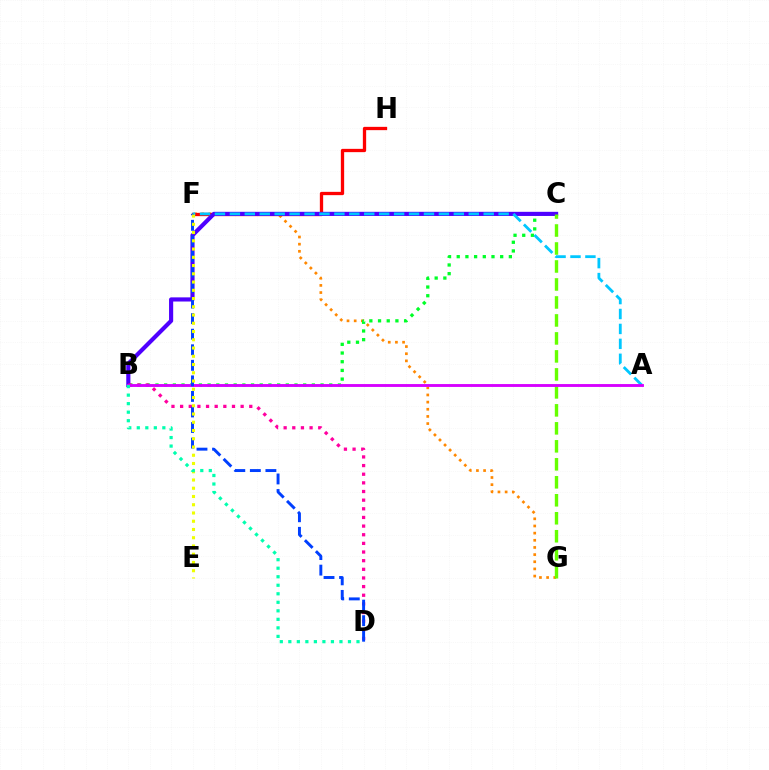{('F', 'G'): [{'color': '#ff8800', 'line_style': 'dotted', 'thickness': 1.94}], ('F', 'H'): [{'color': '#ff0000', 'line_style': 'solid', 'thickness': 2.37}], ('B', 'C'): [{'color': '#00ff27', 'line_style': 'dotted', 'thickness': 2.36}, {'color': '#4f00ff', 'line_style': 'solid', 'thickness': 2.99}], ('B', 'D'): [{'color': '#ff00a0', 'line_style': 'dotted', 'thickness': 2.35}, {'color': '#00ffaf', 'line_style': 'dotted', 'thickness': 2.32}], ('A', 'F'): [{'color': '#00c7ff', 'line_style': 'dashed', 'thickness': 2.03}], ('C', 'G'): [{'color': '#66ff00', 'line_style': 'dashed', 'thickness': 2.44}], ('A', 'B'): [{'color': '#d600ff', 'line_style': 'solid', 'thickness': 2.07}], ('D', 'F'): [{'color': '#003fff', 'line_style': 'dashed', 'thickness': 2.11}], ('E', 'F'): [{'color': '#eeff00', 'line_style': 'dotted', 'thickness': 2.24}]}